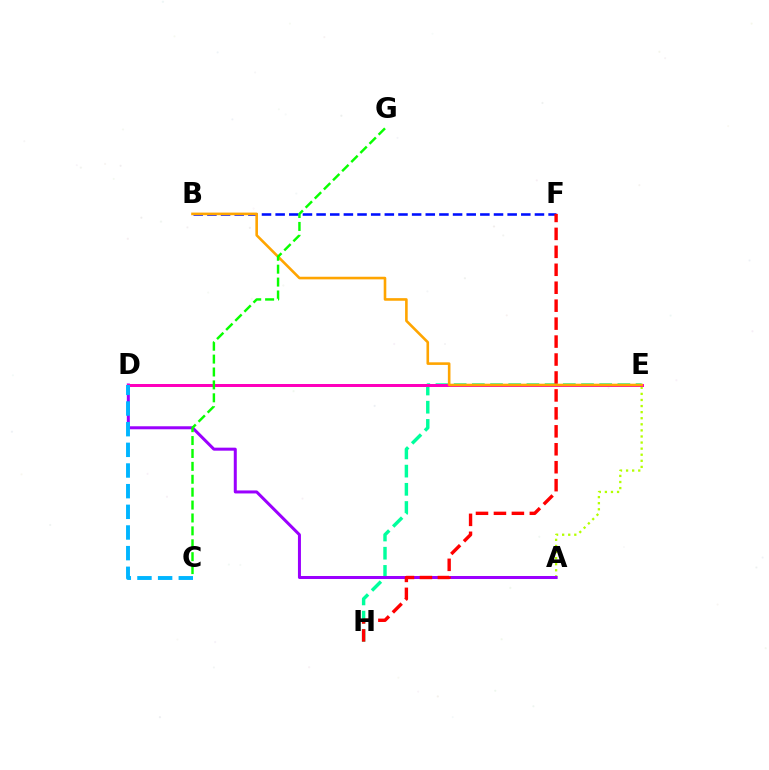{('A', 'E'): [{'color': '#b3ff00', 'line_style': 'dotted', 'thickness': 1.65}], ('E', 'H'): [{'color': '#00ff9d', 'line_style': 'dashed', 'thickness': 2.47}], ('B', 'F'): [{'color': '#0010ff', 'line_style': 'dashed', 'thickness': 1.85}], ('A', 'D'): [{'color': '#9b00ff', 'line_style': 'solid', 'thickness': 2.17}], ('F', 'H'): [{'color': '#ff0000', 'line_style': 'dashed', 'thickness': 2.44}], ('D', 'E'): [{'color': '#ff00bd', 'line_style': 'solid', 'thickness': 2.16}], ('B', 'E'): [{'color': '#ffa500', 'line_style': 'solid', 'thickness': 1.88}], ('C', 'D'): [{'color': '#00b5ff', 'line_style': 'dashed', 'thickness': 2.81}], ('C', 'G'): [{'color': '#08ff00', 'line_style': 'dashed', 'thickness': 1.75}]}